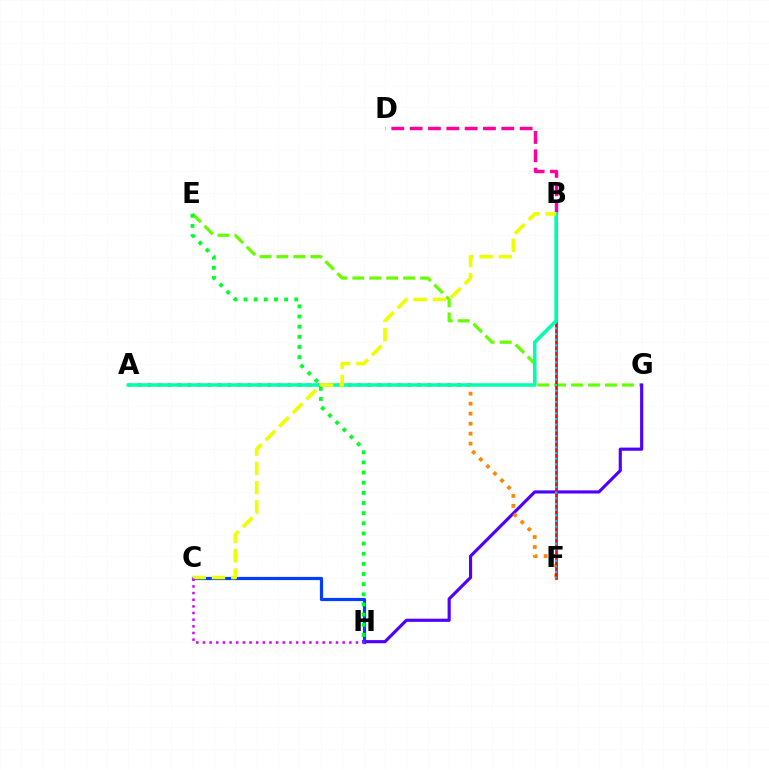{('E', 'G'): [{'color': '#66ff00', 'line_style': 'dashed', 'thickness': 2.3}], ('G', 'H'): [{'color': '#4f00ff', 'line_style': 'solid', 'thickness': 2.26}], ('A', 'F'): [{'color': '#ff8800', 'line_style': 'dotted', 'thickness': 2.72}], ('B', 'F'): [{'color': '#ff0000', 'line_style': 'solid', 'thickness': 1.96}, {'color': '#00c7ff', 'line_style': 'dotted', 'thickness': 1.54}], ('B', 'D'): [{'color': '#ff00a0', 'line_style': 'dashed', 'thickness': 2.49}], ('A', 'B'): [{'color': '#00ffaf', 'line_style': 'solid', 'thickness': 2.54}], ('C', 'H'): [{'color': '#003fff', 'line_style': 'solid', 'thickness': 2.3}, {'color': '#d600ff', 'line_style': 'dotted', 'thickness': 1.81}], ('B', 'C'): [{'color': '#eeff00', 'line_style': 'dashed', 'thickness': 2.62}], ('E', 'H'): [{'color': '#00ff27', 'line_style': 'dotted', 'thickness': 2.76}]}